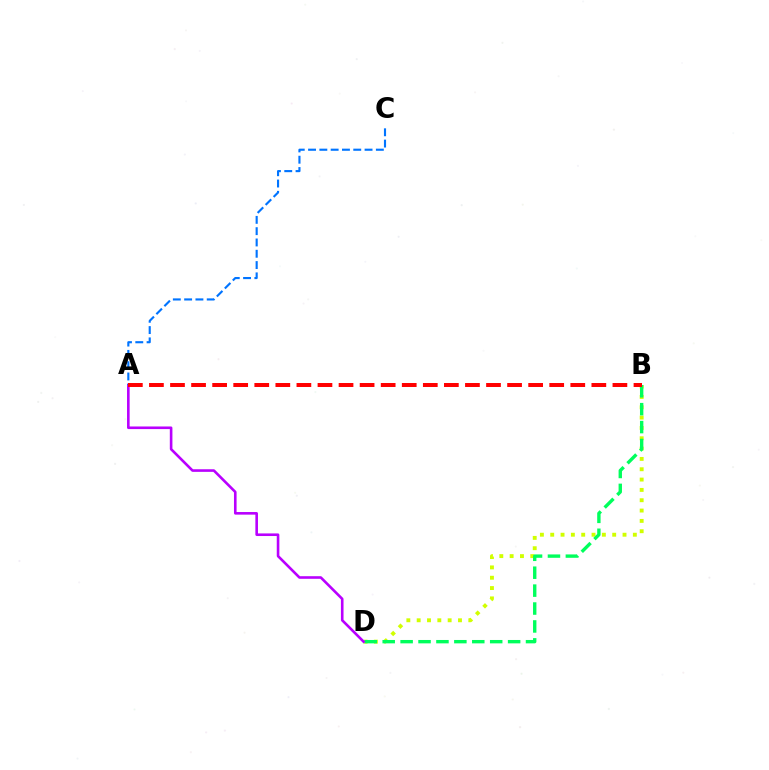{('B', 'D'): [{'color': '#d1ff00', 'line_style': 'dotted', 'thickness': 2.81}, {'color': '#00ff5c', 'line_style': 'dashed', 'thickness': 2.43}], ('A', 'D'): [{'color': '#b900ff', 'line_style': 'solid', 'thickness': 1.88}], ('A', 'C'): [{'color': '#0074ff', 'line_style': 'dashed', 'thickness': 1.54}], ('A', 'B'): [{'color': '#ff0000', 'line_style': 'dashed', 'thickness': 2.86}]}